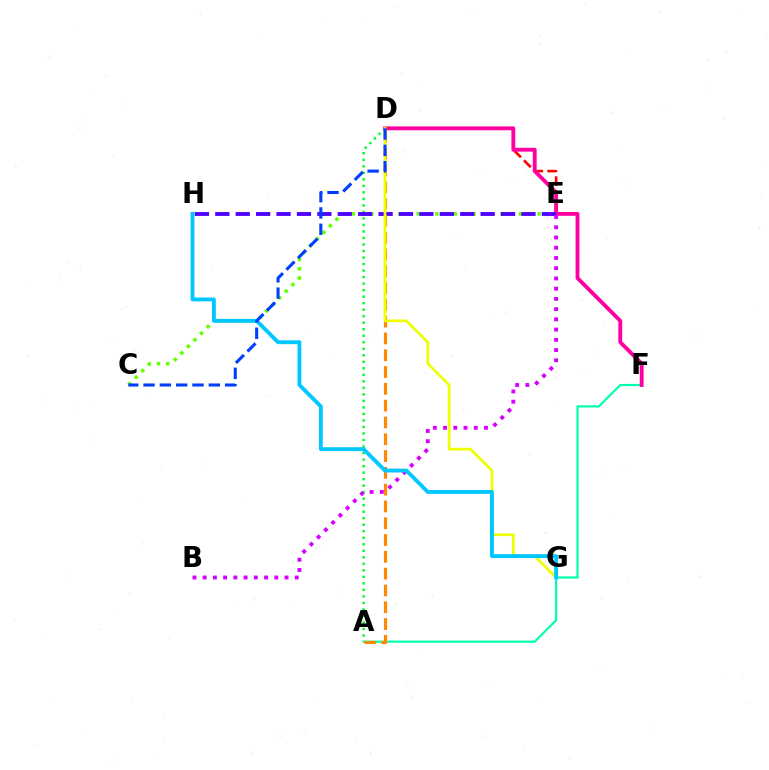{('C', 'E'): [{'color': '#66ff00', 'line_style': 'dotted', 'thickness': 2.52}], ('A', 'D'): [{'color': '#00ff27', 'line_style': 'dotted', 'thickness': 1.77}, {'color': '#ff8800', 'line_style': 'dashed', 'thickness': 2.28}], ('A', 'F'): [{'color': '#00ffaf', 'line_style': 'solid', 'thickness': 1.57}], ('D', 'E'): [{'color': '#ff0000', 'line_style': 'dashed', 'thickness': 1.89}], ('D', 'F'): [{'color': '#ff00a0', 'line_style': 'solid', 'thickness': 2.77}], ('E', 'H'): [{'color': '#4f00ff', 'line_style': 'dashed', 'thickness': 2.77}], ('B', 'E'): [{'color': '#d600ff', 'line_style': 'dotted', 'thickness': 2.78}], ('D', 'G'): [{'color': '#eeff00', 'line_style': 'solid', 'thickness': 1.96}], ('G', 'H'): [{'color': '#00c7ff', 'line_style': 'solid', 'thickness': 2.79}], ('C', 'D'): [{'color': '#003fff', 'line_style': 'dashed', 'thickness': 2.22}]}